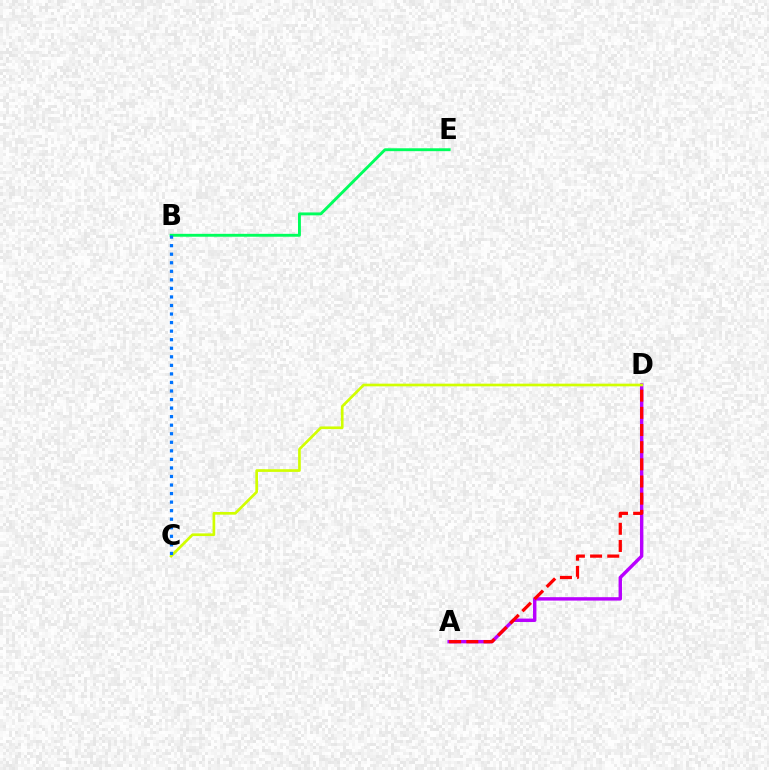{('A', 'D'): [{'color': '#b900ff', 'line_style': 'solid', 'thickness': 2.46}, {'color': '#ff0000', 'line_style': 'dashed', 'thickness': 2.33}], ('C', 'D'): [{'color': '#d1ff00', 'line_style': 'solid', 'thickness': 1.93}], ('B', 'E'): [{'color': '#00ff5c', 'line_style': 'solid', 'thickness': 2.08}], ('B', 'C'): [{'color': '#0074ff', 'line_style': 'dotted', 'thickness': 2.32}]}